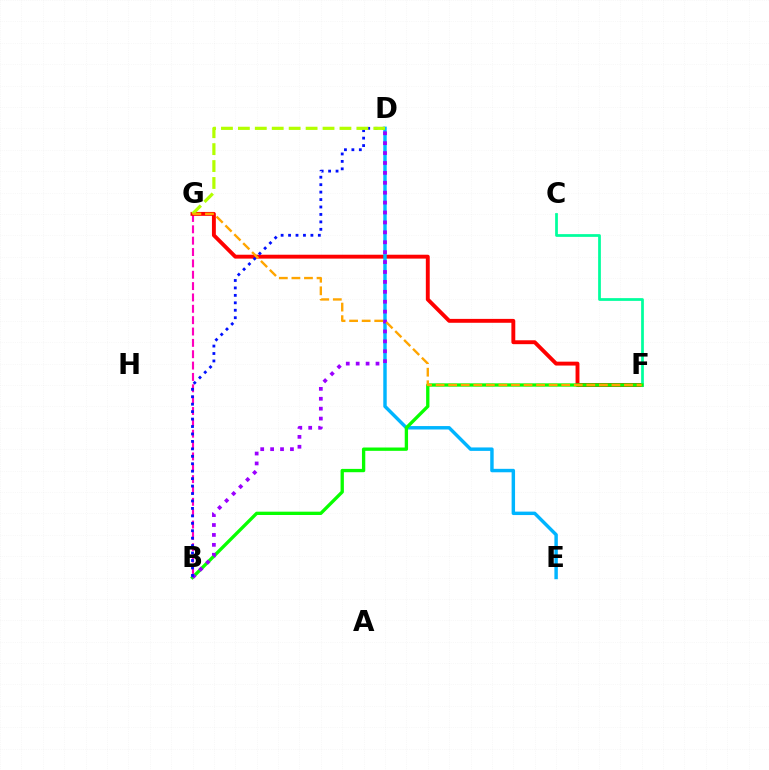{('B', 'G'): [{'color': '#ff00bd', 'line_style': 'dashed', 'thickness': 1.54}], ('F', 'G'): [{'color': '#ff0000', 'line_style': 'solid', 'thickness': 2.8}, {'color': '#ffa500', 'line_style': 'dashed', 'thickness': 1.71}], ('C', 'F'): [{'color': '#00ff9d', 'line_style': 'solid', 'thickness': 1.98}], ('D', 'E'): [{'color': '#00b5ff', 'line_style': 'solid', 'thickness': 2.48}], ('B', 'F'): [{'color': '#08ff00', 'line_style': 'solid', 'thickness': 2.39}], ('B', 'D'): [{'color': '#9b00ff', 'line_style': 'dotted', 'thickness': 2.69}, {'color': '#0010ff', 'line_style': 'dotted', 'thickness': 2.02}], ('D', 'G'): [{'color': '#b3ff00', 'line_style': 'dashed', 'thickness': 2.3}]}